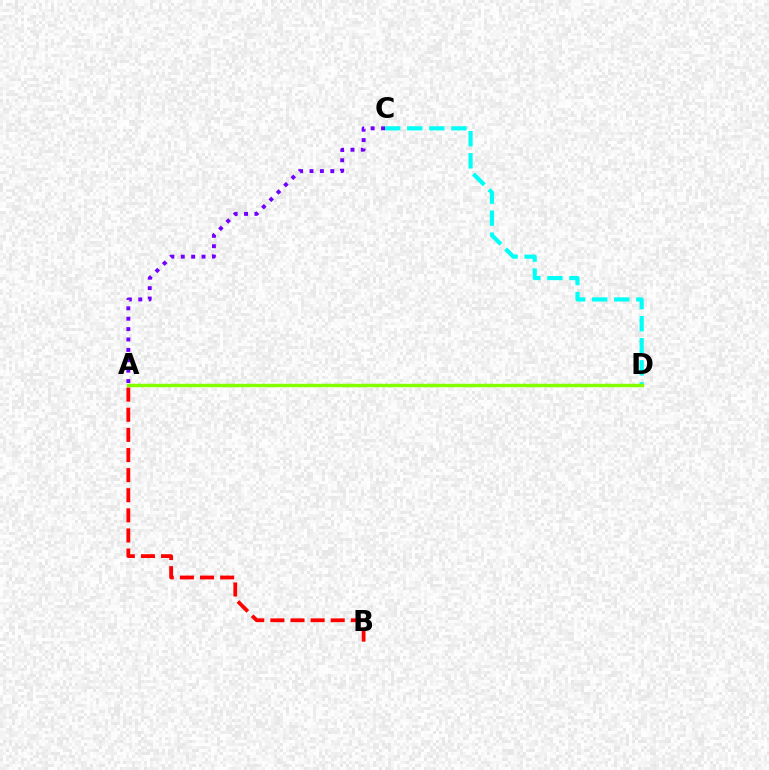{('C', 'D'): [{'color': '#00fff6', 'line_style': 'dashed', 'thickness': 3.0}], ('A', 'D'): [{'color': '#84ff00', 'line_style': 'solid', 'thickness': 2.46}], ('A', 'B'): [{'color': '#ff0000', 'line_style': 'dashed', 'thickness': 2.73}], ('A', 'C'): [{'color': '#7200ff', 'line_style': 'dotted', 'thickness': 2.82}]}